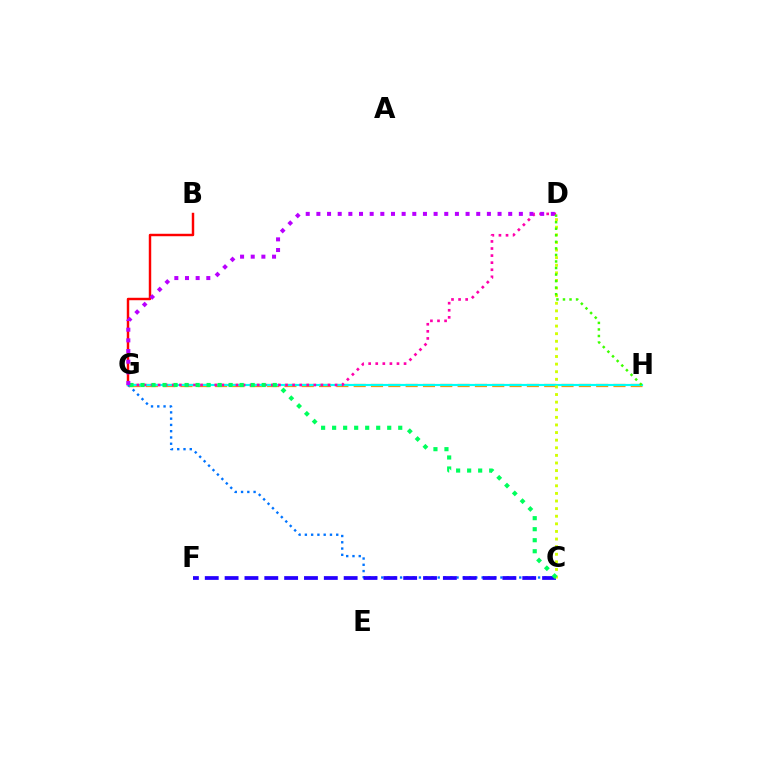{('B', 'G'): [{'color': '#ff0000', 'line_style': 'solid', 'thickness': 1.76}], ('G', 'H'): [{'color': '#ff9400', 'line_style': 'dashed', 'thickness': 2.35}, {'color': '#00fff6', 'line_style': 'solid', 'thickness': 1.56}], ('C', 'G'): [{'color': '#0074ff', 'line_style': 'dotted', 'thickness': 1.7}, {'color': '#00ff5c', 'line_style': 'dotted', 'thickness': 2.99}], ('C', 'F'): [{'color': '#2500ff', 'line_style': 'dashed', 'thickness': 2.7}], ('C', 'D'): [{'color': '#d1ff00', 'line_style': 'dotted', 'thickness': 2.07}], ('D', 'G'): [{'color': '#ff00ac', 'line_style': 'dotted', 'thickness': 1.92}, {'color': '#b900ff', 'line_style': 'dotted', 'thickness': 2.9}], ('D', 'H'): [{'color': '#3dff00', 'line_style': 'dotted', 'thickness': 1.78}]}